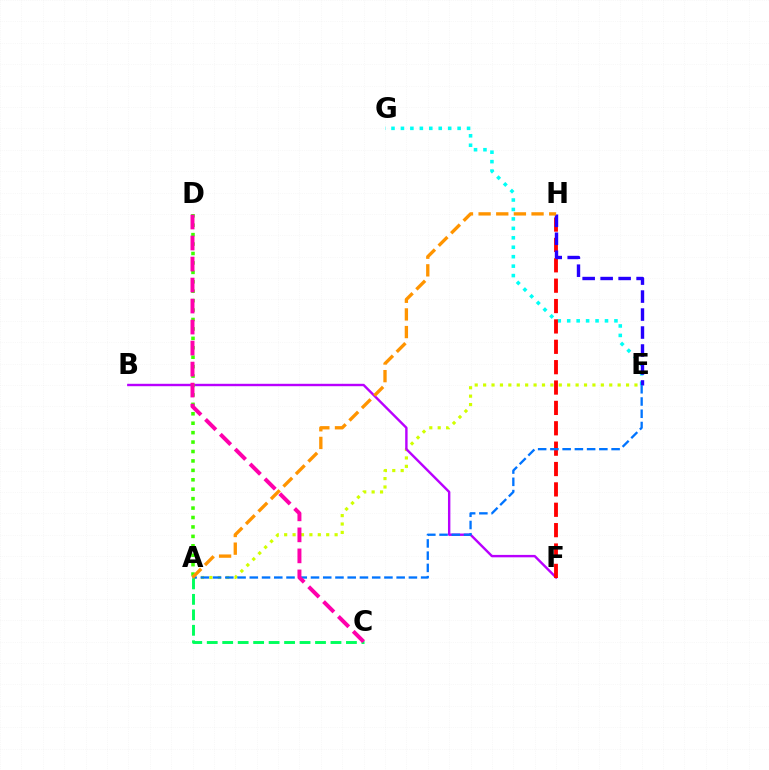{('A', 'E'): [{'color': '#d1ff00', 'line_style': 'dotted', 'thickness': 2.28}, {'color': '#0074ff', 'line_style': 'dashed', 'thickness': 1.66}], ('E', 'G'): [{'color': '#00fff6', 'line_style': 'dotted', 'thickness': 2.57}], ('B', 'F'): [{'color': '#b900ff', 'line_style': 'solid', 'thickness': 1.73}], ('F', 'H'): [{'color': '#ff0000', 'line_style': 'dashed', 'thickness': 2.77}], ('E', 'H'): [{'color': '#2500ff', 'line_style': 'dashed', 'thickness': 2.44}], ('A', 'D'): [{'color': '#3dff00', 'line_style': 'dotted', 'thickness': 2.56}], ('A', 'C'): [{'color': '#00ff5c', 'line_style': 'dashed', 'thickness': 2.1}], ('C', 'D'): [{'color': '#ff00ac', 'line_style': 'dashed', 'thickness': 2.85}], ('A', 'H'): [{'color': '#ff9400', 'line_style': 'dashed', 'thickness': 2.4}]}